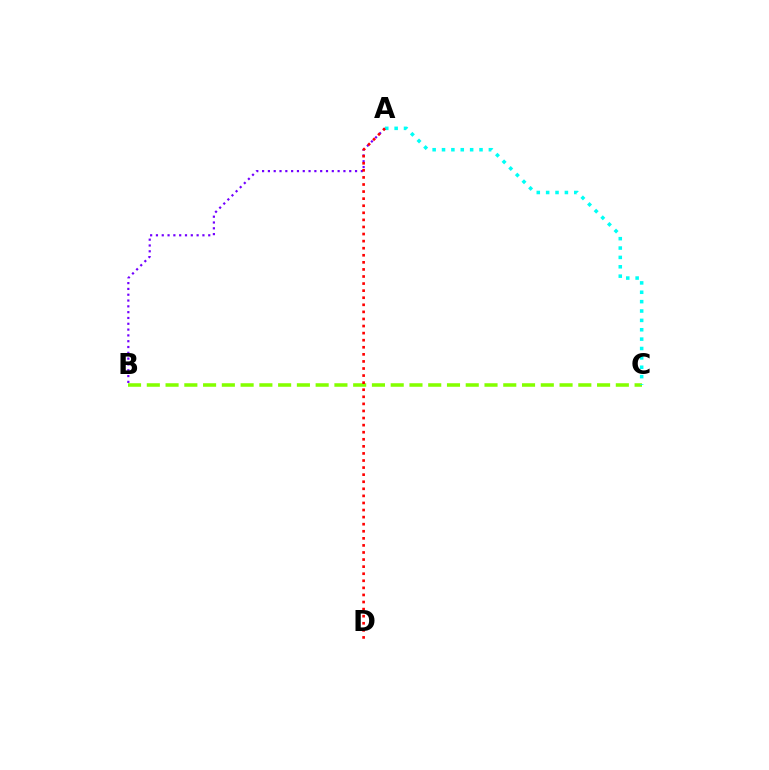{('B', 'C'): [{'color': '#84ff00', 'line_style': 'dashed', 'thickness': 2.55}], ('A', 'B'): [{'color': '#7200ff', 'line_style': 'dotted', 'thickness': 1.58}], ('A', 'C'): [{'color': '#00fff6', 'line_style': 'dotted', 'thickness': 2.55}], ('A', 'D'): [{'color': '#ff0000', 'line_style': 'dotted', 'thickness': 1.92}]}